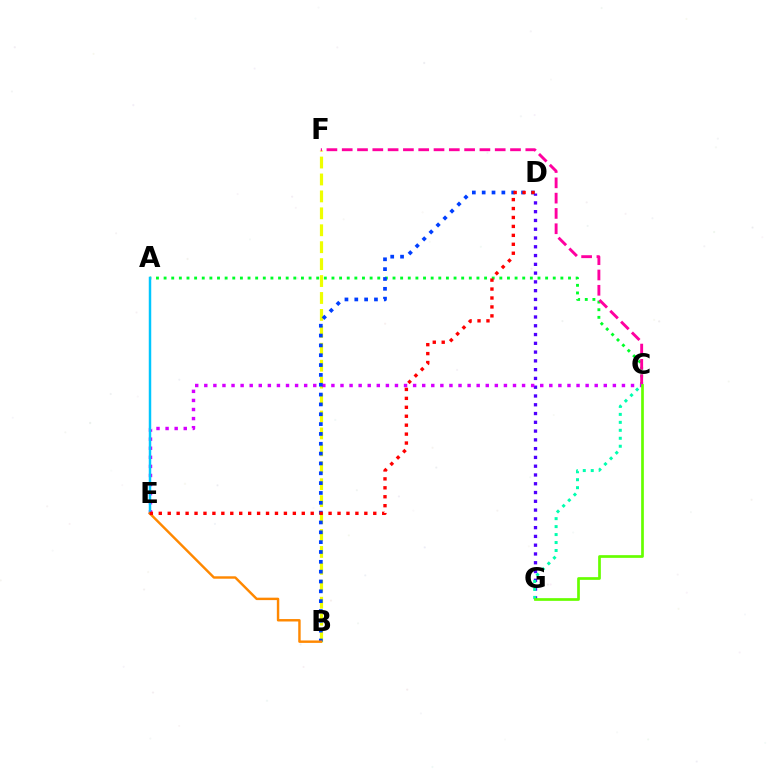{('D', 'G'): [{'color': '#4f00ff', 'line_style': 'dotted', 'thickness': 2.38}], ('B', 'F'): [{'color': '#eeff00', 'line_style': 'dashed', 'thickness': 2.3}], ('C', 'G'): [{'color': '#00ffaf', 'line_style': 'dotted', 'thickness': 2.16}, {'color': '#66ff00', 'line_style': 'solid', 'thickness': 1.95}], ('A', 'C'): [{'color': '#00ff27', 'line_style': 'dotted', 'thickness': 2.07}], ('C', 'F'): [{'color': '#ff00a0', 'line_style': 'dashed', 'thickness': 2.08}], ('C', 'E'): [{'color': '#d600ff', 'line_style': 'dotted', 'thickness': 2.47}], ('B', 'D'): [{'color': '#003fff', 'line_style': 'dotted', 'thickness': 2.67}], ('A', 'E'): [{'color': '#00c7ff', 'line_style': 'solid', 'thickness': 1.78}], ('B', 'E'): [{'color': '#ff8800', 'line_style': 'solid', 'thickness': 1.75}], ('D', 'E'): [{'color': '#ff0000', 'line_style': 'dotted', 'thickness': 2.43}]}